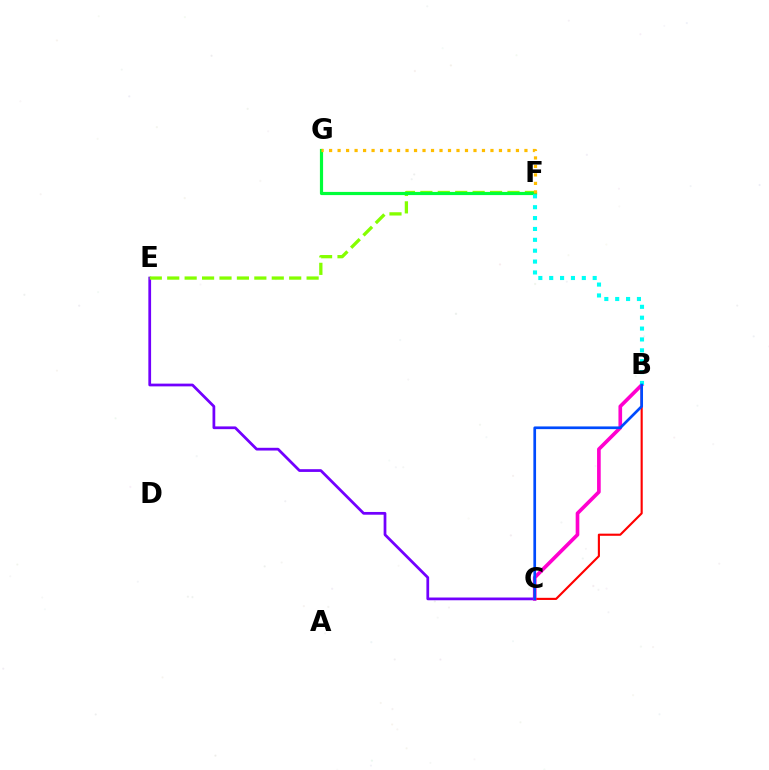{('C', 'E'): [{'color': '#7200ff', 'line_style': 'solid', 'thickness': 1.98}], ('E', 'F'): [{'color': '#84ff00', 'line_style': 'dashed', 'thickness': 2.37}], ('B', 'C'): [{'color': '#ff0000', 'line_style': 'solid', 'thickness': 1.54}, {'color': '#ff00cf', 'line_style': 'solid', 'thickness': 2.63}, {'color': '#004bff', 'line_style': 'solid', 'thickness': 1.94}], ('F', 'G'): [{'color': '#00ff39', 'line_style': 'solid', 'thickness': 2.29}, {'color': '#ffbd00', 'line_style': 'dotted', 'thickness': 2.31}], ('B', 'F'): [{'color': '#00fff6', 'line_style': 'dotted', 'thickness': 2.95}]}